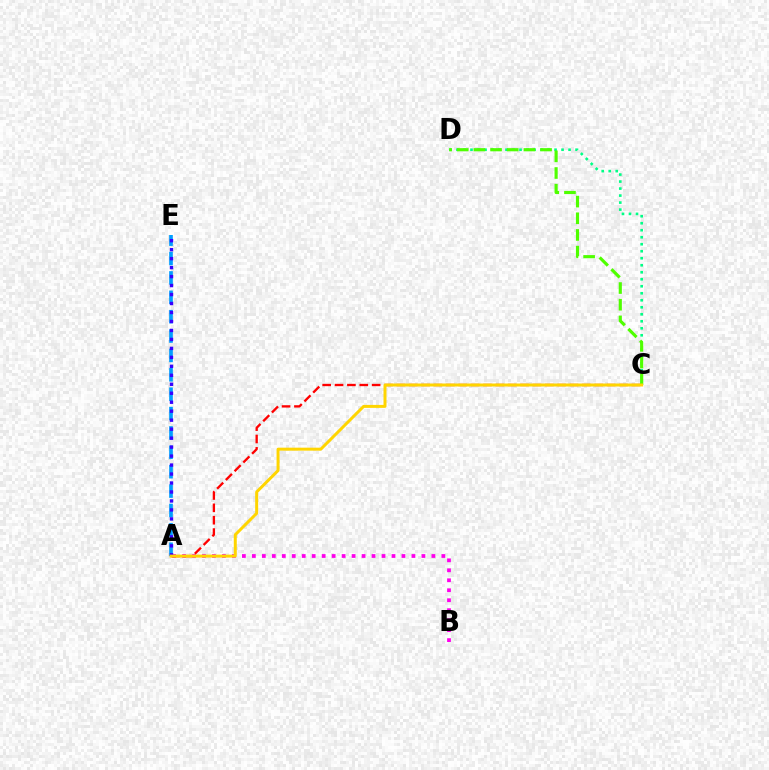{('A', 'E'): [{'color': '#009eff', 'line_style': 'dashed', 'thickness': 2.63}, {'color': '#3700ff', 'line_style': 'dotted', 'thickness': 2.44}], ('C', 'D'): [{'color': '#00ff86', 'line_style': 'dotted', 'thickness': 1.9}, {'color': '#4fff00', 'line_style': 'dashed', 'thickness': 2.26}], ('A', 'B'): [{'color': '#ff00ed', 'line_style': 'dotted', 'thickness': 2.71}], ('A', 'C'): [{'color': '#ff0000', 'line_style': 'dashed', 'thickness': 1.68}, {'color': '#ffd500', 'line_style': 'solid', 'thickness': 2.15}]}